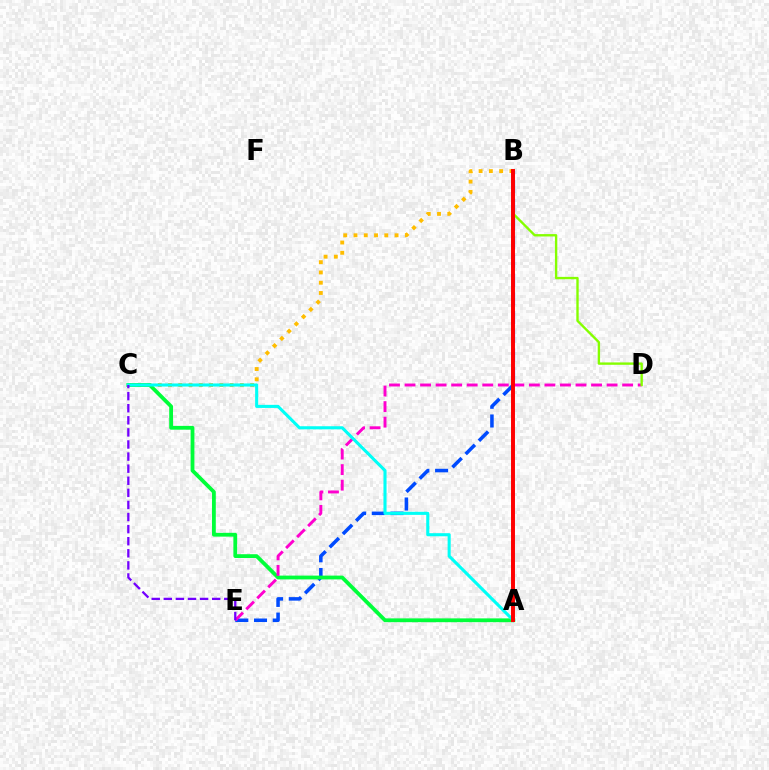{('B', 'E'): [{'color': '#004bff', 'line_style': 'dashed', 'thickness': 2.54}], ('B', 'C'): [{'color': '#ffbd00', 'line_style': 'dotted', 'thickness': 2.79}], ('A', 'C'): [{'color': '#00ff39', 'line_style': 'solid', 'thickness': 2.74}, {'color': '#00fff6', 'line_style': 'solid', 'thickness': 2.23}], ('D', 'E'): [{'color': '#ff00cf', 'line_style': 'dashed', 'thickness': 2.11}], ('B', 'D'): [{'color': '#84ff00', 'line_style': 'solid', 'thickness': 1.71}], ('A', 'B'): [{'color': '#ff0000', 'line_style': 'solid', 'thickness': 2.84}], ('C', 'E'): [{'color': '#7200ff', 'line_style': 'dashed', 'thickness': 1.64}]}